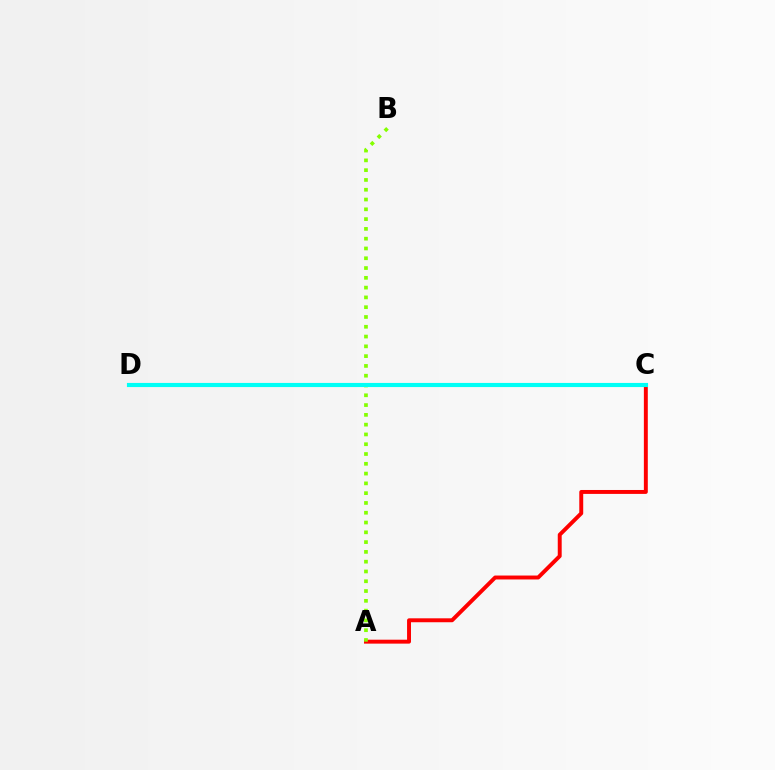{('C', 'D'): [{'color': '#7200ff', 'line_style': 'dotted', 'thickness': 2.04}, {'color': '#00fff6', 'line_style': 'solid', 'thickness': 2.97}], ('A', 'C'): [{'color': '#ff0000', 'line_style': 'solid', 'thickness': 2.83}], ('A', 'B'): [{'color': '#84ff00', 'line_style': 'dotted', 'thickness': 2.66}]}